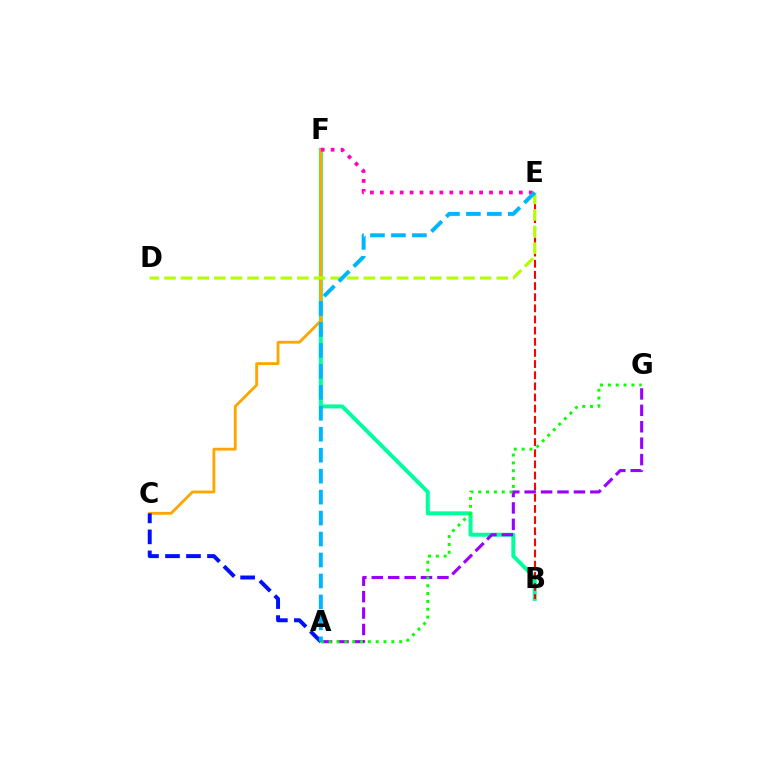{('B', 'F'): [{'color': '#00ff9d', 'line_style': 'solid', 'thickness': 2.86}], ('C', 'F'): [{'color': '#ffa500', 'line_style': 'solid', 'thickness': 2.03}], ('E', 'F'): [{'color': '#ff00bd', 'line_style': 'dotted', 'thickness': 2.7}], ('B', 'E'): [{'color': '#ff0000', 'line_style': 'dashed', 'thickness': 1.51}], ('A', 'G'): [{'color': '#9b00ff', 'line_style': 'dashed', 'thickness': 2.23}, {'color': '#08ff00', 'line_style': 'dotted', 'thickness': 2.13}], ('D', 'E'): [{'color': '#b3ff00', 'line_style': 'dashed', 'thickness': 2.26}], ('A', 'C'): [{'color': '#0010ff', 'line_style': 'dashed', 'thickness': 2.85}], ('A', 'E'): [{'color': '#00b5ff', 'line_style': 'dashed', 'thickness': 2.85}]}